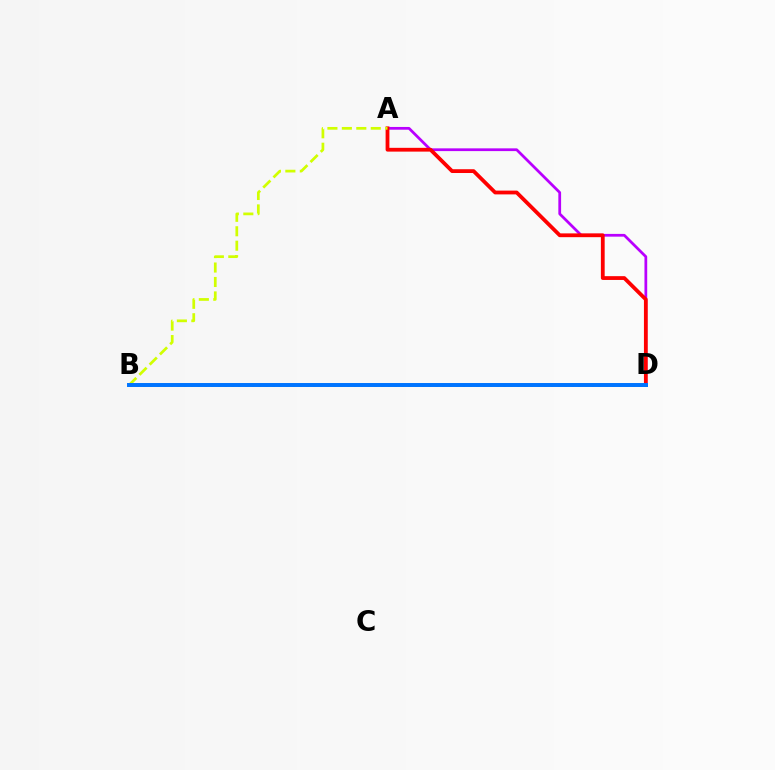{('A', 'D'): [{'color': '#b900ff', 'line_style': 'solid', 'thickness': 1.98}, {'color': '#ff0000', 'line_style': 'solid', 'thickness': 2.73}], ('A', 'B'): [{'color': '#d1ff00', 'line_style': 'dashed', 'thickness': 1.96}], ('B', 'D'): [{'color': '#00ff5c', 'line_style': 'dotted', 'thickness': 1.85}, {'color': '#0074ff', 'line_style': 'solid', 'thickness': 2.85}]}